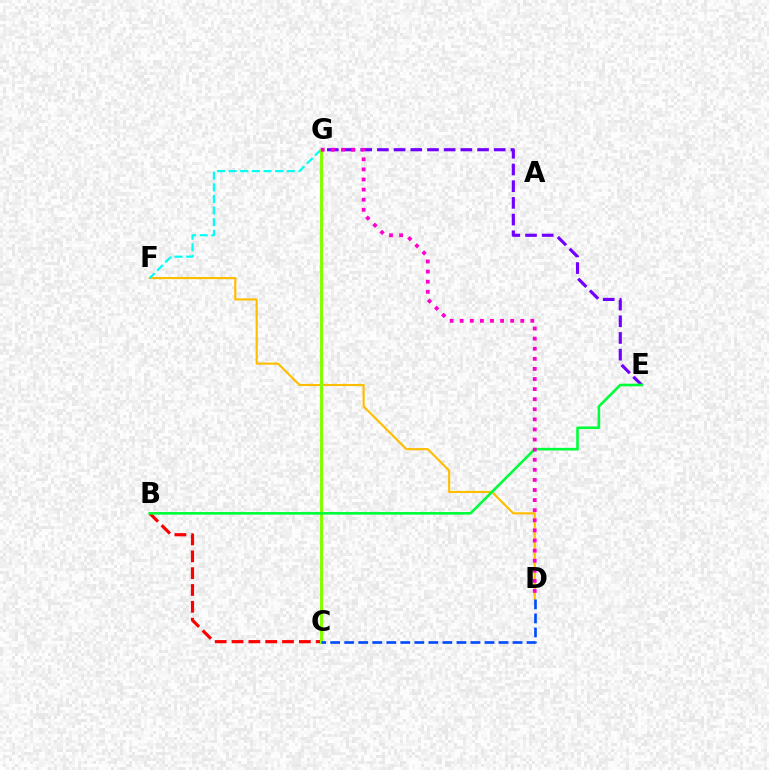{('D', 'F'): [{'color': '#ffbd00', 'line_style': 'solid', 'thickness': 1.55}], ('E', 'G'): [{'color': '#7200ff', 'line_style': 'dashed', 'thickness': 2.27}], ('F', 'G'): [{'color': '#00fff6', 'line_style': 'dashed', 'thickness': 1.58}], ('B', 'C'): [{'color': '#ff0000', 'line_style': 'dashed', 'thickness': 2.29}], ('C', 'G'): [{'color': '#84ff00', 'line_style': 'solid', 'thickness': 2.16}], ('B', 'E'): [{'color': '#00ff39', 'line_style': 'solid', 'thickness': 1.88}], ('D', 'G'): [{'color': '#ff00cf', 'line_style': 'dotted', 'thickness': 2.74}], ('C', 'D'): [{'color': '#004bff', 'line_style': 'dashed', 'thickness': 1.91}]}